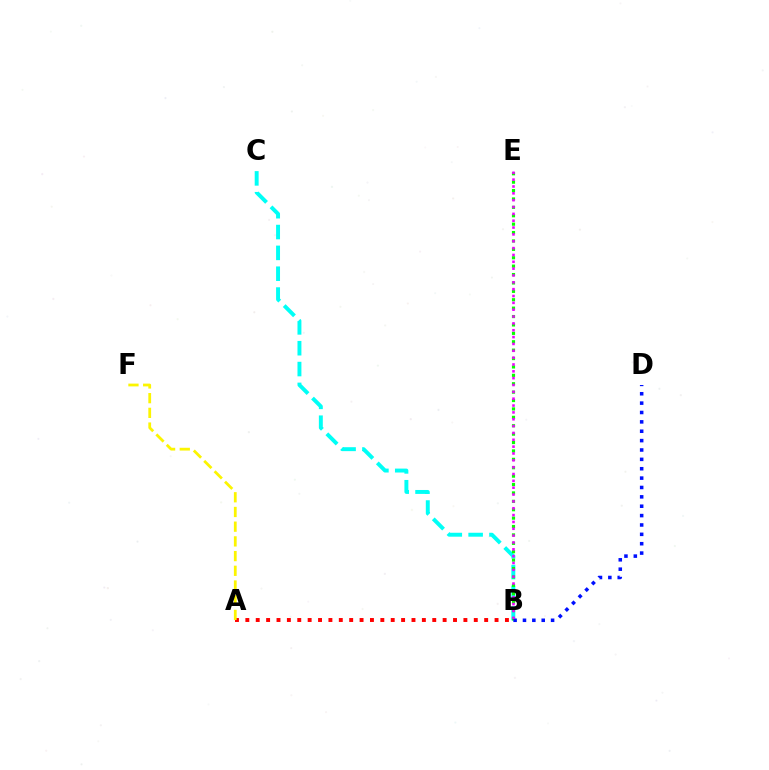{('B', 'C'): [{'color': '#00fff6', 'line_style': 'dashed', 'thickness': 2.83}], ('B', 'E'): [{'color': '#08ff00', 'line_style': 'dotted', 'thickness': 2.28}, {'color': '#ee00ff', 'line_style': 'dotted', 'thickness': 1.86}], ('B', 'D'): [{'color': '#0010ff', 'line_style': 'dotted', 'thickness': 2.55}], ('A', 'B'): [{'color': '#ff0000', 'line_style': 'dotted', 'thickness': 2.82}], ('A', 'F'): [{'color': '#fcf500', 'line_style': 'dashed', 'thickness': 2.0}]}